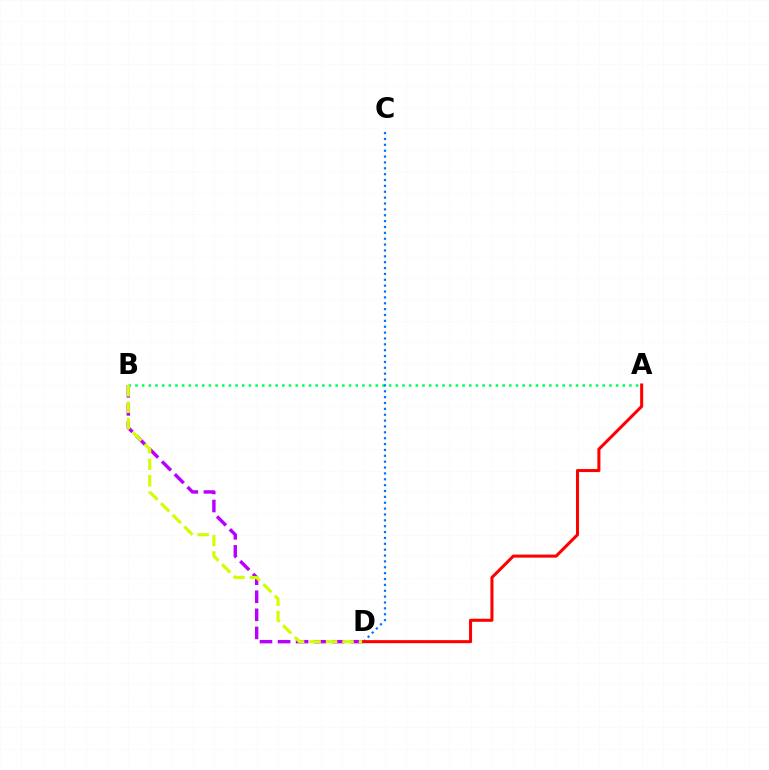{('A', 'B'): [{'color': '#00ff5c', 'line_style': 'dotted', 'thickness': 1.81}], ('B', 'D'): [{'color': '#b900ff', 'line_style': 'dashed', 'thickness': 2.46}, {'color': '#d1ff00', 'line_style': 'dashed', 'thickness': 2.24}], ('C', 'D'): [{'color': '#0074ff', 'line_style': 'dotted', 'thickness': 1.59}], ('A', 'D'): [{'color': '#ff0000', 'line_style': 'solid', 'thickness': 2.19}]}